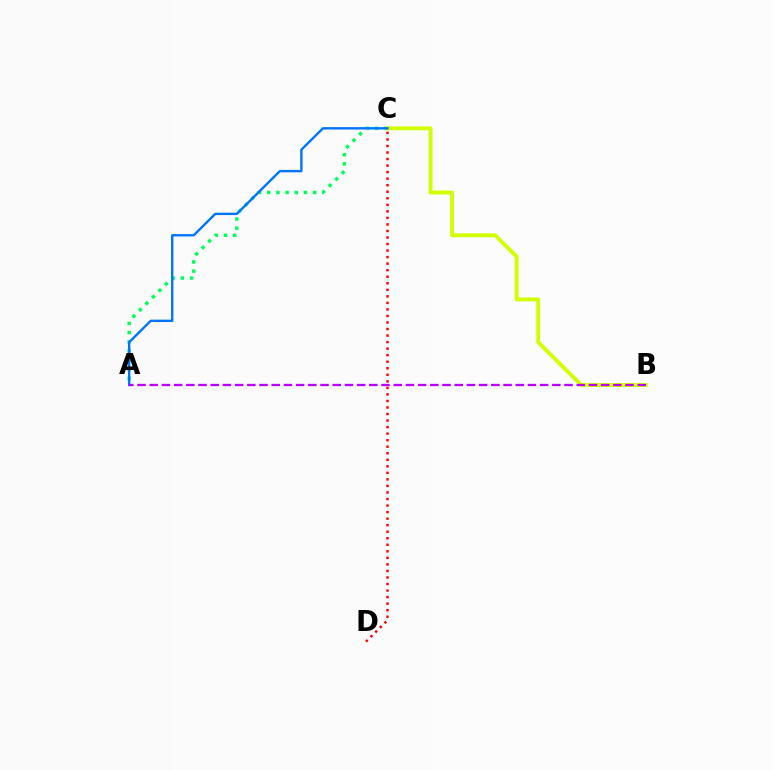{('A', 'C'): [{'color': '#00ff5c', 'line_style': 'dotted', 'thickness': 2.49}, {'color': '#0074ff', 'line_style': 'solid', 'thickness': 1.72}], ('B', 'C'): [{'color': '#d1ff00', 'line_style': 'solid', 'thickness': 2.79}], ('A', 'B'): [{'color': '#b900ff', 'line_style': 'dashed', 'thickness': 1.66}], ('C', 'D'): [{'color': '#ff0000', 'line_style': 'dotted', 'thickness': 1.78}]}